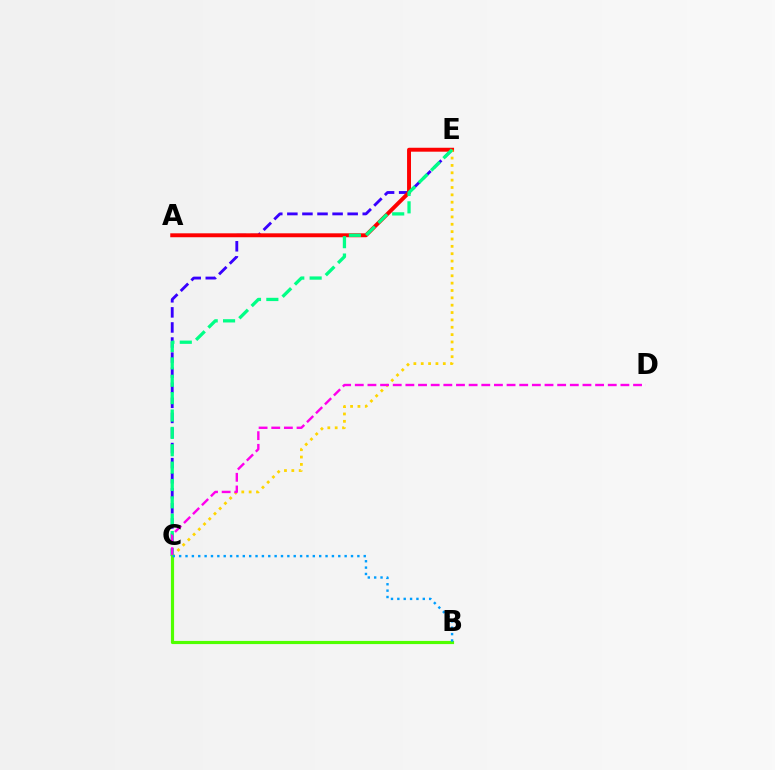{('C', 'E'): [{'color': '#3700ff', 'line_style': 'dashed', 'thickness': 2.05}, {'color': '#ffd500', 'line_style': 'dotted', 'thickness': 2.0}, {'color': '#00ff86', 'line_style': 'dashed', 'thickness': 2.36}], ('A', 'E'): [{'color': '#ff0000', 'line_style': 'solid', 'thickness': 2.83}], ('C', 'D'): [{'color': '#ff00ed', 'line_style': 'dashed', 'thickness': 1.72}], ('B', 'C'): [{'color': '#4fff00', 'line_style': 'solid', 'thickness': 2.28}, {'color': '#009eff', 'line_style': 'dotted', 'thickness': 1.73}]}